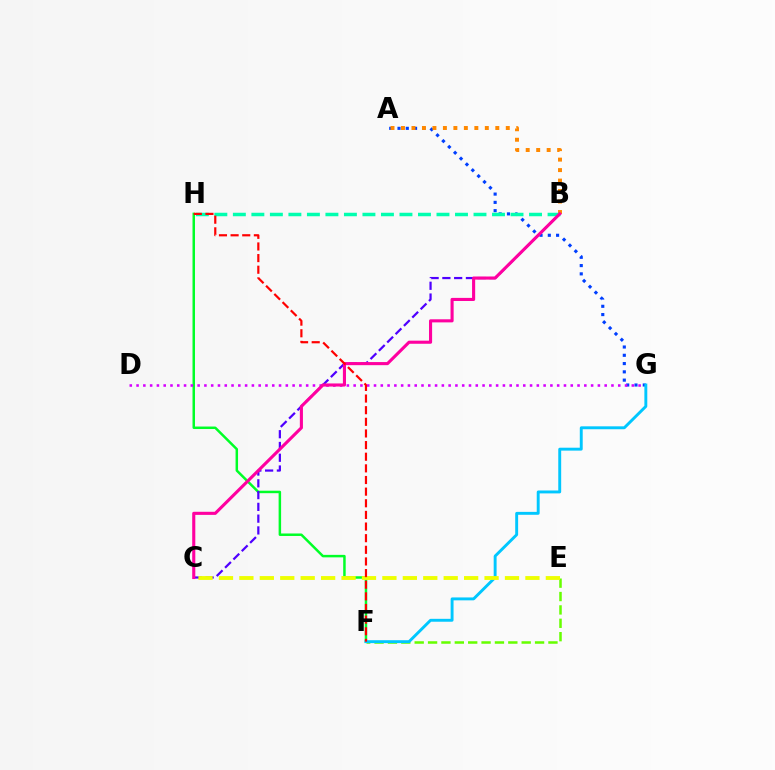{('A', 'G'): [{'color': '#003fff', 'line_style': 'dotted', 'thickness': 2.25}], ('F', 'H'): [{'color': '#00ff27', 'line_style': 'solid', 'thickness': 1.79}, {'color': '#ff0000', 'line_style': 'dashed', 'thickness': 1.58}], ('E', 'F'): [{'color': '#66ff00', 'line_style': 'dashed', 'thickness': 1.82}], ('B', 'C'): [{'color': '#4f00ff', 'line_style': 'dashed', 'thickness': 1.6}, {'color': '#ff00a0', 'line_style': 'solid', 'thickness': 2.23}], ('D', 'G'): [{'color': '#d600ff', 'line_style': 'dotted', 'thickness': 1.84}], ('A', 'B'): [{'color': '#ff8800', 'line_style': 'dotted', 'thickness': 2.85}], ('F', 'G'): [{'color': '#00c7ff', 'line_style': 'solid', 'thickness': 2.09}], ('C', 'E'): [{'color': '#eeff00', 'line_style': 'dashed', 'thickness': 2.78}], ('B', 'H'): [{'color': '#00ffaf', 'line_style': 'dashed', 'thickness': 2.51}]}